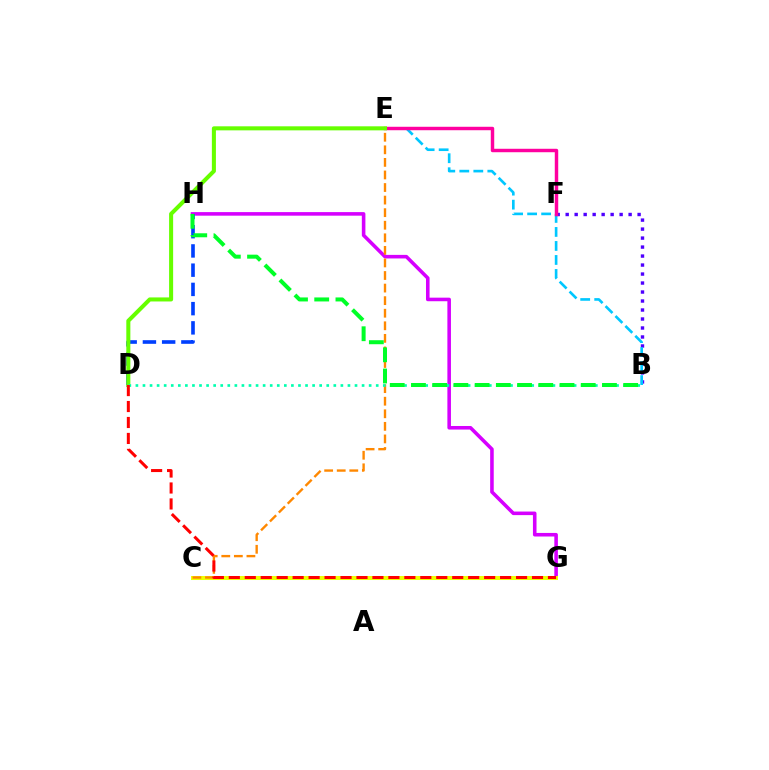{('G', 'H'): [{'color': '#d600ff', 'line_style': 'solid', 'thickness': 2.57}], ('D', 'H'): [{'color': '#003fff', 'line_style': 'dashed', 'thickness': 2.61}], ('B', 'F'): [{'color': '#4f00ff', 'line_style': 'dotted', 'thickness': 2.44}], ('B', 'E'): [{'color': '#00c7ff', 'line_style': 'dashed', 'thickness': 1.9}], ('E', 'F'): [{'color': '#ff00a0', 'line_style': 'solid', 'thickness': 2.48}], ('C', 'G'): [{'color': '#eeff00', 'line_style': 'solid', 'thickness': 2.89}], ('C', 'E'): [{'color': '#ff8800', 'line_style': 'dashed', 'thickness': 1.71}], ('D', 'E'): [{'color': '#66ff00', 'line_style': 'solid', 'thickness': 2.91}], ('B', 'D'): [{'color': '#00ffaf', 'line_style': 'dotted', 'thickness': 1.92}], ('D', 'G'): [{'color': '#ff0000', 'line_style': 'dashed', 'thickness': 2.17}], ('B', 'H'): [{'color': '#00ff27', 'line_style': 'dashed', 'thickness': 2.88}]}